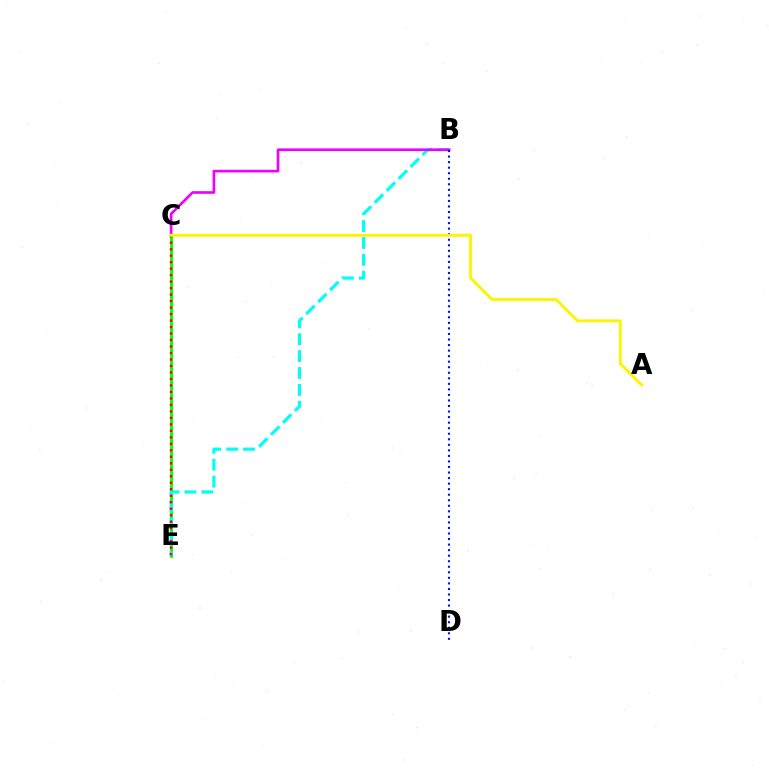{('C', 'E'): [{'color': '#08ff00', 'line_style': 'solid', 'thickness': 2.1}, {'color': '#ff0000', 'line_style': 'dotted', 'thickness': 1.76}], ('B', 'E'): [{'color': '#00fff6', 'line_style': 'dashed', 'thickness': 2.3}], ('B', 'C'): [{'color': '#ee00ff', 'line_style': 'solid', 'thickness': 1.91}], ('B', 'D'): [{'color': '#0010ff', 'line_style': 'dotted', 'thickness': 1.51}], ('A', 'C'): [{'color': '#fcf500', 'line_style': 'solid', 'thickness': 2.09}]}